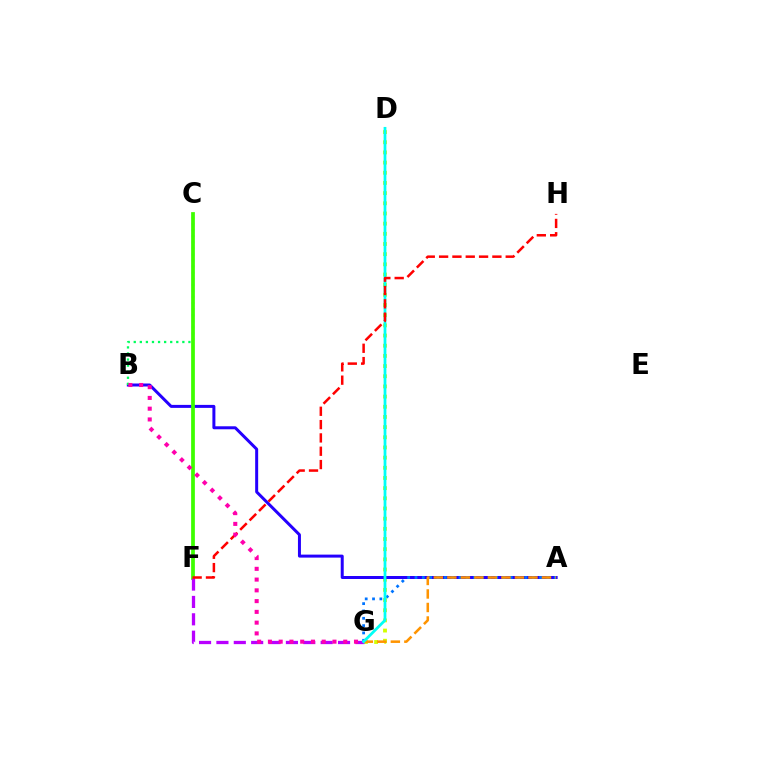{('D', 'G'): [{'color': '#d1ff00', 'line_style': 'dotted', 'thickness': 2.76}, {'color': '#00fff6', 'line_style': 'solid', 'thickness': 2.0}], ('A', 'B'): [{'color': '#2500ff', 'line_style': 'solid', 'thickness': 2.16}], ('B', 'C'): [{'color': '#00ff5c', 'line_style': 'dotted', 'thickness': 1.65}], ('C', 'F'): [{'color': '#3dff00', 'line_style': 'solid', 'thickness': 2.69}], ('A', 'G'): [{'color': '#0074ff', 'line_style': 'dotted', 'thickness': 1.99}, {'color': '#ff9400', 'line_style': 'dashed', 'thickness': 1.84}], ('F', 'G'): [{'color': '#b900ff', 'line_style': 'dashed', 'thickness': 2.36}], ('F', 'H'): [{'color': '#ff0000', 'line_style': 'dashed', 'thickness': 1.81}], ('B', 'G'): [{'color': '#ff00ac', 'line_style': 'dotted', 'thickness': 2.92}]}